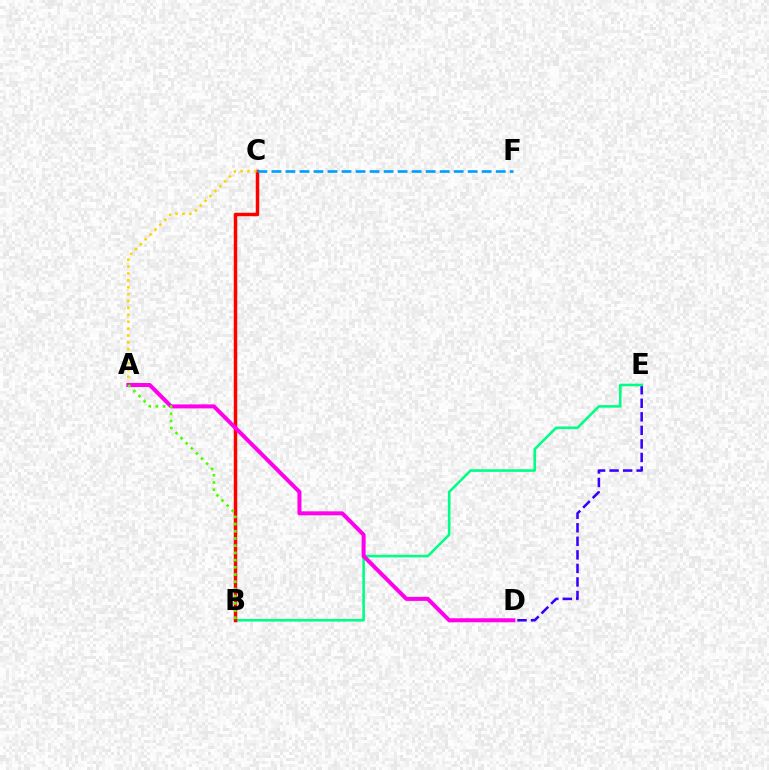{('D', 'E'): [{'color': '#3700ff', 'line_style': 'dashed', 'thickness': 1.84}], ('B', 'E'): [{'color': '#00ff86', 'line_style': 'solid', 'thickness': 1.87}], ('B', 'C'): [{'color': '#ff0000', 'line_style': 'solid', 'thickness': 2.5}], ('A', 'C'): [{'color': '#ffd500', 'line_style': 'dotted', 'thickness': 1.87}], ('A', 'D'): [{'color': '#ff00ed', 'line_style': 'solid', 'thickness': 2.89}], ('A', 'B'): [{'color': '#4fff00', 'line_style': 'dotted', 'thickness': 1.96}], ('C', 'F'): [{'color': '#009eff', 'line_style': 'dashed', 'thickness': 1.9}]}